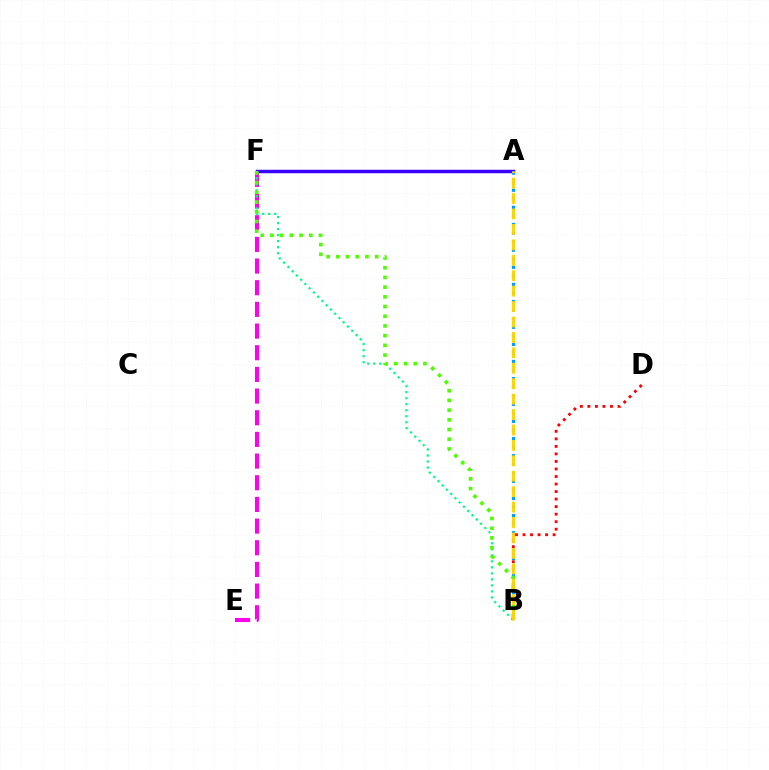{('B', 'D'): [{'color': '#ff0000', 'line_style': 'dotted', 'thickness': 2.05}], ('A', 'F'): [{'color': '#3700ff', 'line_style': 'solid', 'thickness': 2.5}], ('E', 'F'): [{'color': '#ff00ed', 'line_style': 'dashed', 'thickness': 2.94}], ('B', 'F'): [{'color': '#00ff86', 'line_style': 'dotted', 'thickness': 1.64}, {'color': '#4fff00', 'line_style': 'dotted', 'thickness': 2.64}], ('A', 'B'): [{'color': '#009eff', 'line_style': 'dotted', 'thickness': 2.33}, {'color': '#ffd500', 'line_style': 'dashed', 'thickness': 2.1}]}